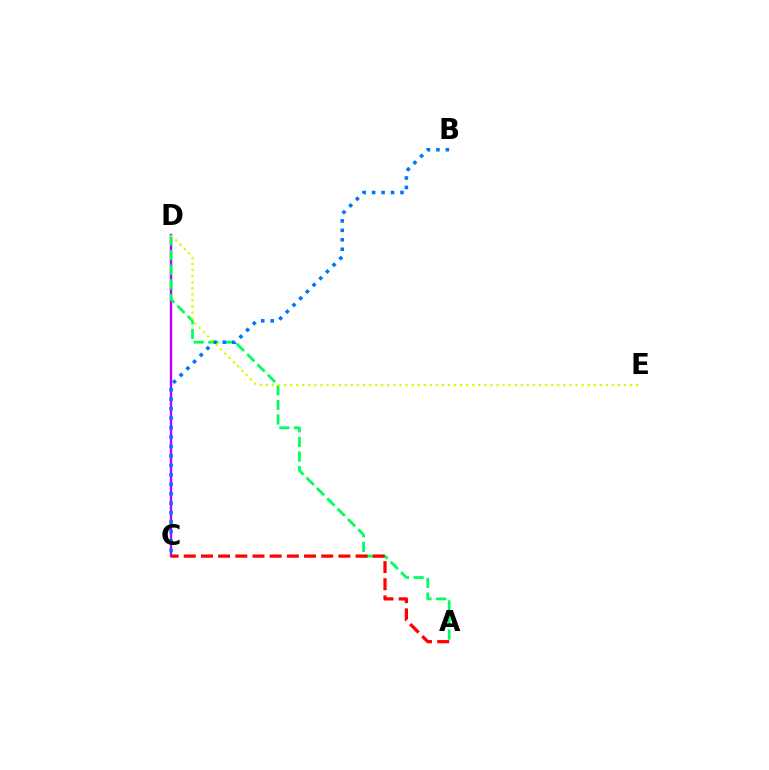{('C', 'D'): [{'color': '#b900ff', 'line_style': 'solid', 'thickness': 1.71}], ('A', 'D'): [{'color': '#00ff5c', 'line_style': 'dashed', 'thickness': 1.99}], ('A', 'C'): [{'color': '#ff0000', 'line_style': 'dashed', 'thickness': 2.33}], ('B', 'C'): [{'color': '#0074ff', 'line_style': 'dotted', 'thickness': 2.57}], ('D', 'E'): [{'color': '#d1ff00', 'line_style': 'dotted', 'thickness': 1.65}]}